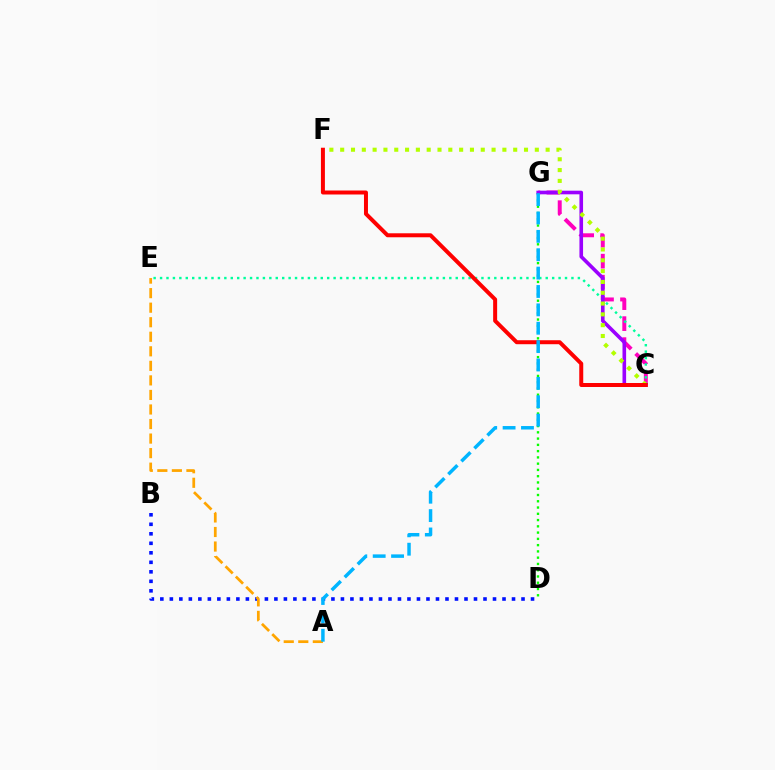{('C', 'G'): [{'color': '#ff00bd', 'line_style': 'dashed', 'thickness': 2.85}, {'color': '#9b00ff', 'line_style': 'solid', 'thickness': 2.6}], ('D', 'G'): [{'color': '#08ff00', 'line_style': 'dotted', 'thickness': 1.7}], ('C', 'E'): [{'color': '#00ff9d', 'line_style': 'dotted', 'thickness': 1.75}], ('B', 'D'): [{'color': '#0010ff', 'line_style': 'dotted', 'thickness': 2.58}], ('A', 'E'): [{'color': '#ffa500', 'line_style': 'dashed', 'thickness': 1.98}], ('C', 'F'): [{'color': '#b3ff00', 'line_style': 'dotted', 'thickness': 2.94}, {'color': '#ff0000', 'line_style': 'solid', 'thickness': 2.87}], ('A', 'G'): [{'color': '#00b5ff', 'line_style': 'dashed', 'thickness': 2.5}]}